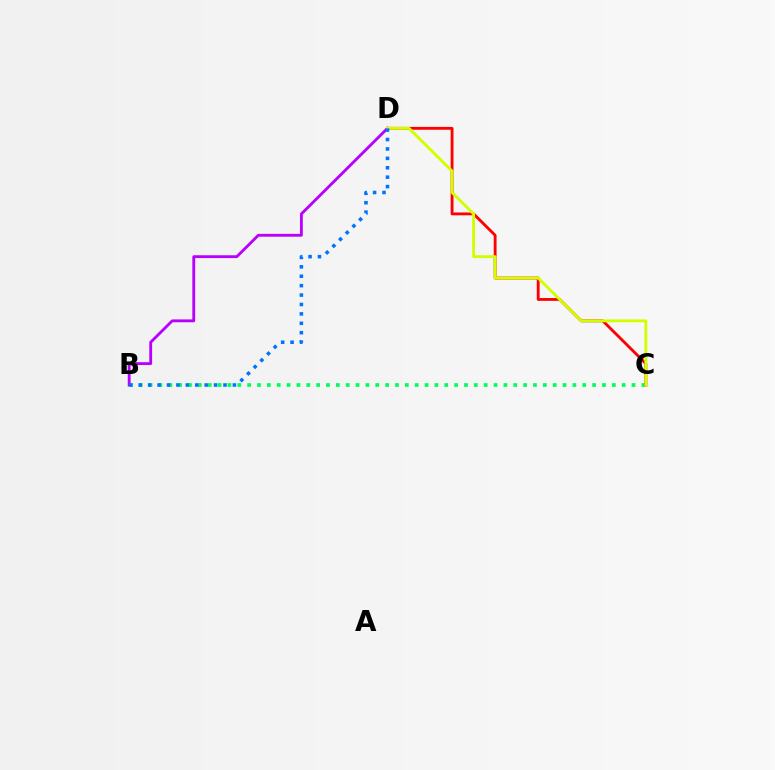{('B', 'C'): [{'color': '#00ff5c', 'line_style': 'dotted', 'thickness': 2.68}], ('B', 'D'): [{'color': '#b900ff', 'line_style': 'solid', 'thickness': 2.05}, {'color': '#0074ff', 'line_style': 'dotted', 'thickness': 2.56}], ('C', 'D'): [{'color': '#ff0000', 'line_style': 'solid', 'thickness': 2.05}, {'color': '#d1ff00', 'line_style': 'solid', 'thickness': 2.06}]}